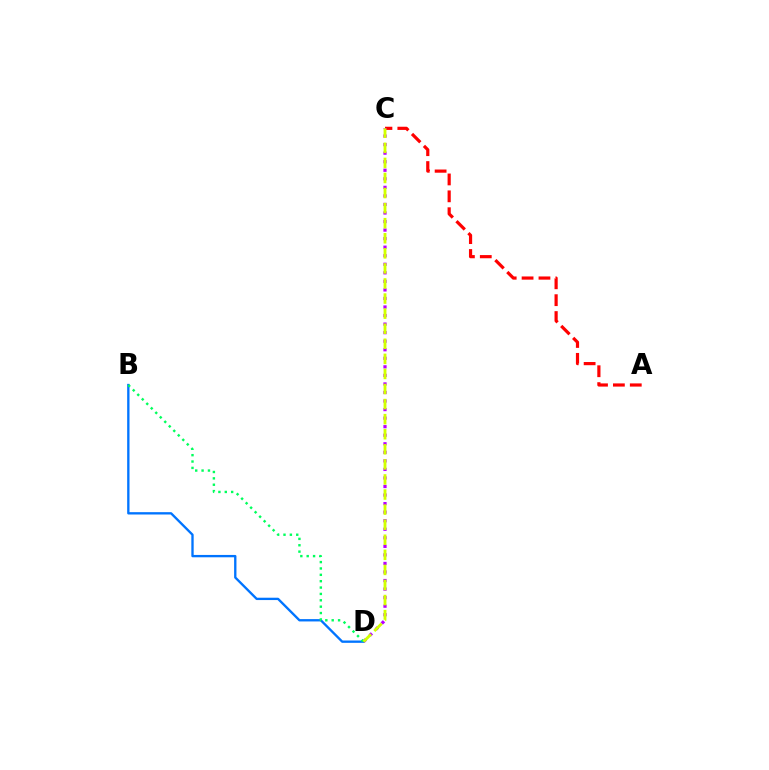{('B', 'D'): [{'color': '#0074ff', 'line_style': 'solid', 'thickness': 1.68}, {'color': '#00ff5c', 'line_style': 'dotted', 'thickness': 1.73}], ('A', 'C'): [{'color': '#ff0000', 'line_style': 'dashed', 'thickness': 2.29}], ('C', 'D'): [{'color': '#b900ff', 'line_style': 'dotted', 'thickness': 2.32}, {'color': '#d1ff00', 'line_style': 'dashed', 'thickness': 2.05}]}